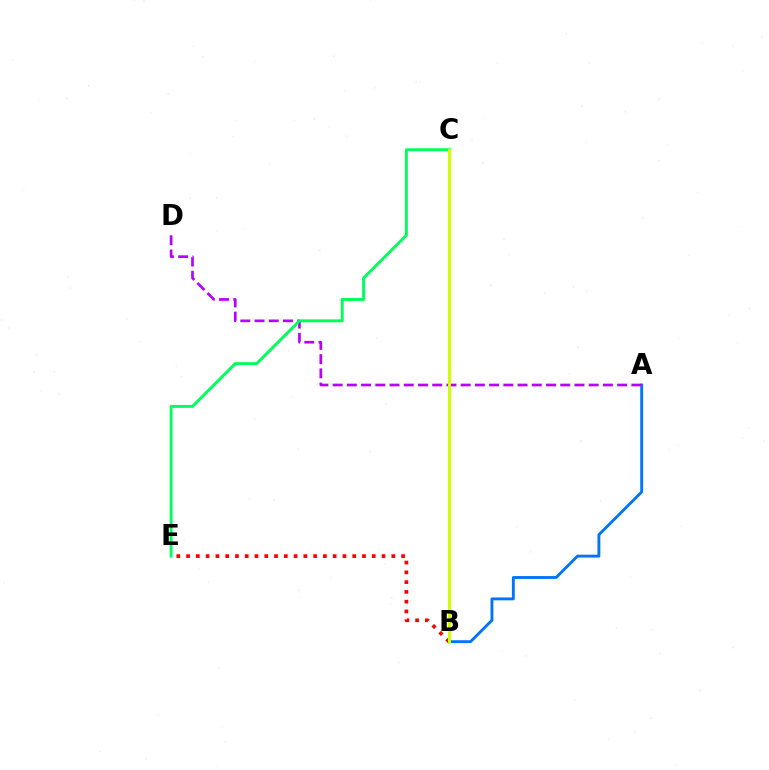{('A', 'B'): [{'color': '#0074ff', 'line_style': 'solid', 'thickness': 2.07}], ('A', 'D'): [{'color': '#b900ff', 'line_style': 'dashed', 'thickness': 1.93}], ('C', 'E'): [{'color': '#00ff5c', 'line_style': 'solid', 'thickness': 2.1}], ('B', 'E'): [{'color': '#ff0000', 'line_style': 'dotted', 'thickness': 2.66}], ('B', 'C'): [{'color': '#d1ff00', 'line_style': 'solid', 'thickness': 2.15}]}